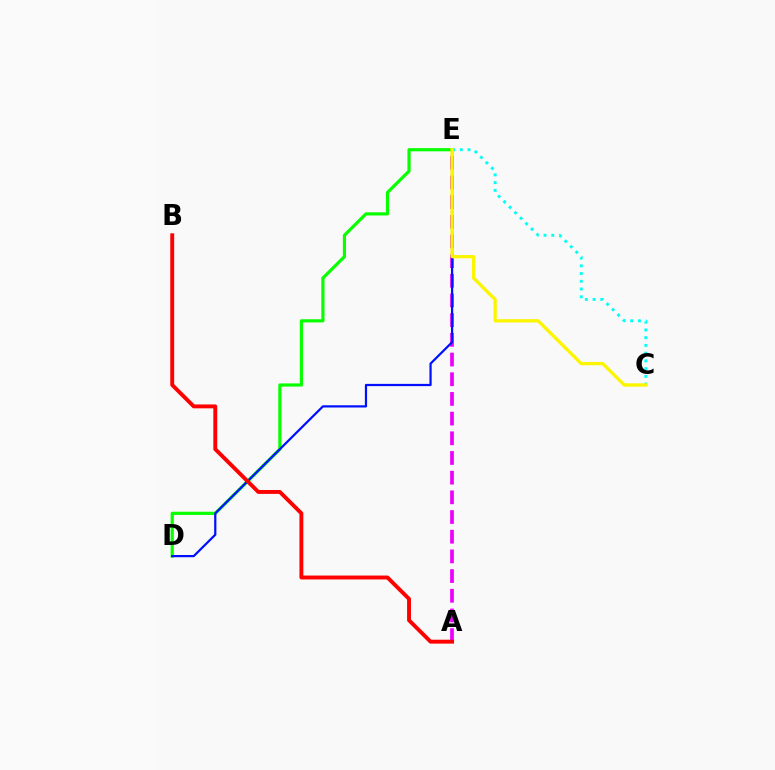{('A', 'E'): [{'color': '#ee00ff', 'line_style': 'dashed', 'thickness': 2.67}], ('D', 'E'): [{'color': '#08ff00', 'line_style': 'solid', 'thickness': 2.3}, {'color': '#0010ff', 'line_style': 'solid', 'thickness': 1.6}], ('C', 'E'): [{'color': '#00fff6', 'line_style': 'dotted', 'thickness': 2.1}, {'color': '#fcf500', 'line_style': 'solid', 'thickness': 2.39}], ('A', 'B'): [{'color': '#ff0000', 'line_style': 'solid', 'thickness': 2.81}]}